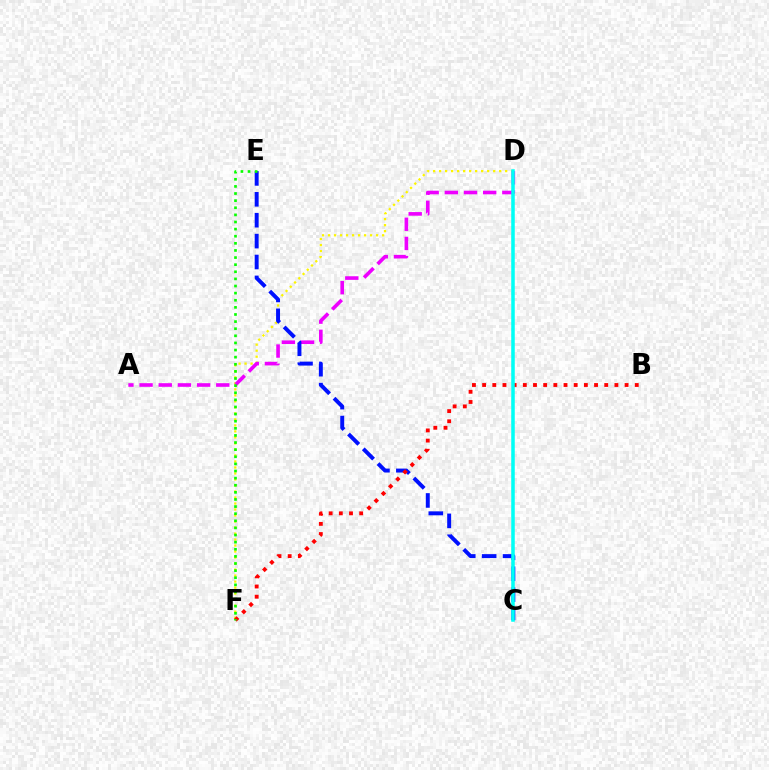{('D', 'F'): [{'color': '#fcf500', 'line_style': 'dotted', 'thickness': 1.63}], ('A', 'D'): [{'color': '#ee00ff', 'line_style': 'dashed', 'thickness': 2.6}], ('C', 'E'): [{'color': '#0010ff', 'line_style': 'dashed', 'thickness': 2.84}], ('B', 'F'): [{'color': '#ff0000', 'line_style': 'dotted', 'thickness': 2.76}], ('E', 'F'): [{'color': '#08ff00', 'line_style': 'dotted', 'thickness': 1.93}], ('C', 'D'): [{'color': '#00fff6', 'line_style': 'solid', 'thickness': 2.54}]}